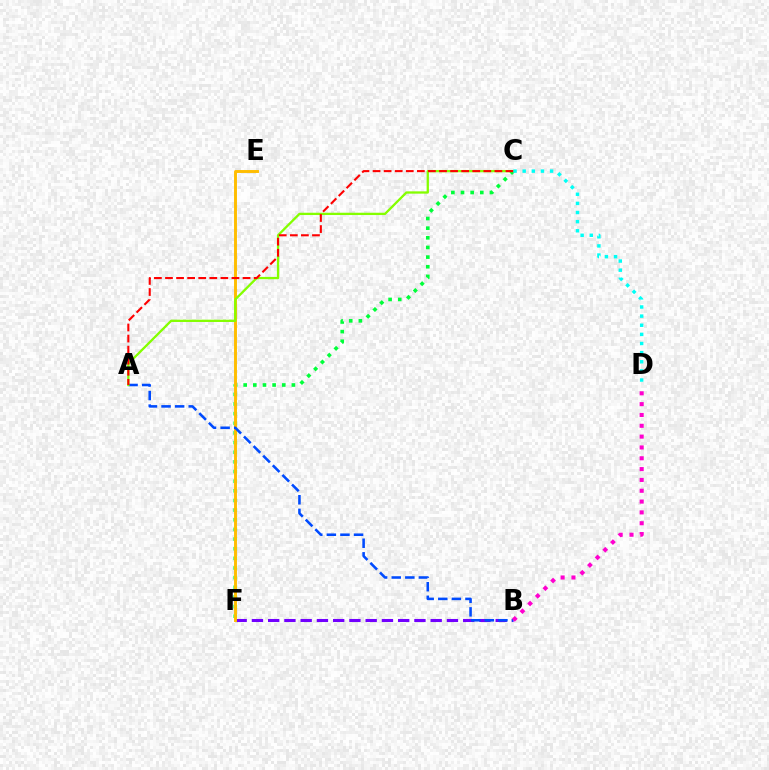{('B', 'F'): [{'color': '#7200ff', 'line_style': 'dashed', 'thickness': 2.21}], ('C', 'F'): [{'color': '#00ff39', 'line_style': 'dotted', 'thickness': 2.62}], ('E', 'F'): [{'color': '#ffbd00', 'line_style': 'solid', 'thickness': 2.1}], ('A', 'B'): [{'color': '#004bff', 'line_style': 'dashed', 'thickness': 1.85}], ('A', 'C'): [{'color': '#84ff00', 'line_style': 'solid', 'thickness': 1.66}, {'color': '#ff0000', 'line_style': 'dashed', 'thickness': 1.5}], ('C', 'D'): [{'color': '#00fff6', 'line_style': 'dotted', 'thickness': 2.48}], ('B', 'D'): [{'color': '#ff00cf', 'line_style': 'dotted', 'thickness': 2.94}]}